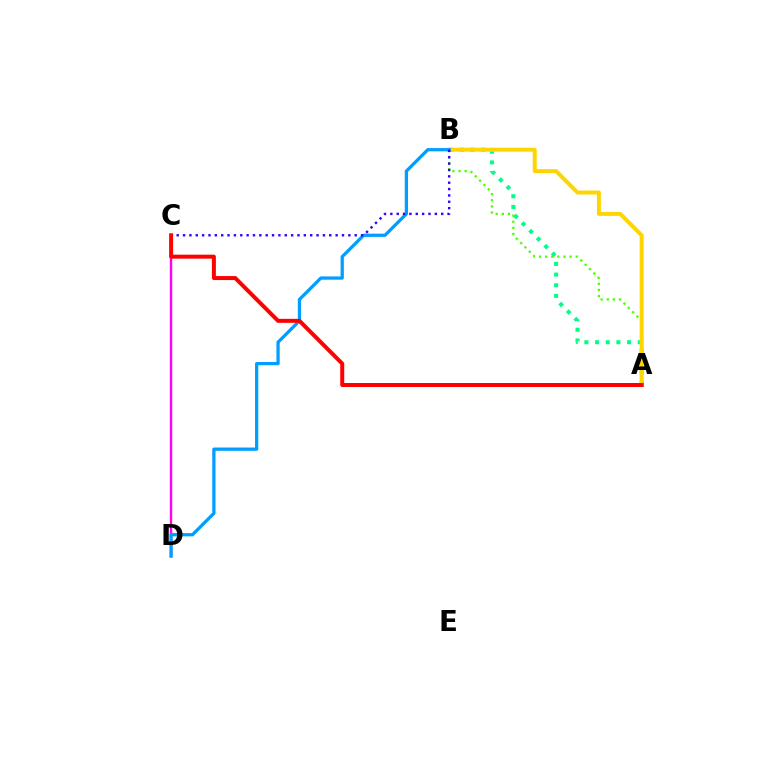{('C', 'D'): [{'color': '#ff00ed', 'line_style': 'solid', 'thickness': 1.71}], ('A', 'B'): [{'color': '#4fff00', 'line_style': 'dotted', 'thickness': 1.66}, {'color': '#00ff86', 'line_style': 'dotted', 'thickness': 2.9}, {'color': '#ffd500', 'line_style': 'solid', 'thickness': 2.87}], ('B', 'D'): [{'color': '#009eff', 'line_style': 'solid', 'thickness': 2.35}], ('B', 'C'): [{'color': '#3700ff', 'line_style': 'dotted', 'thickness': 1.73}], ('A', 'C'): [{'color': '#ff0000', 'line_style': 'solid', 'thickness': 2.87}]}